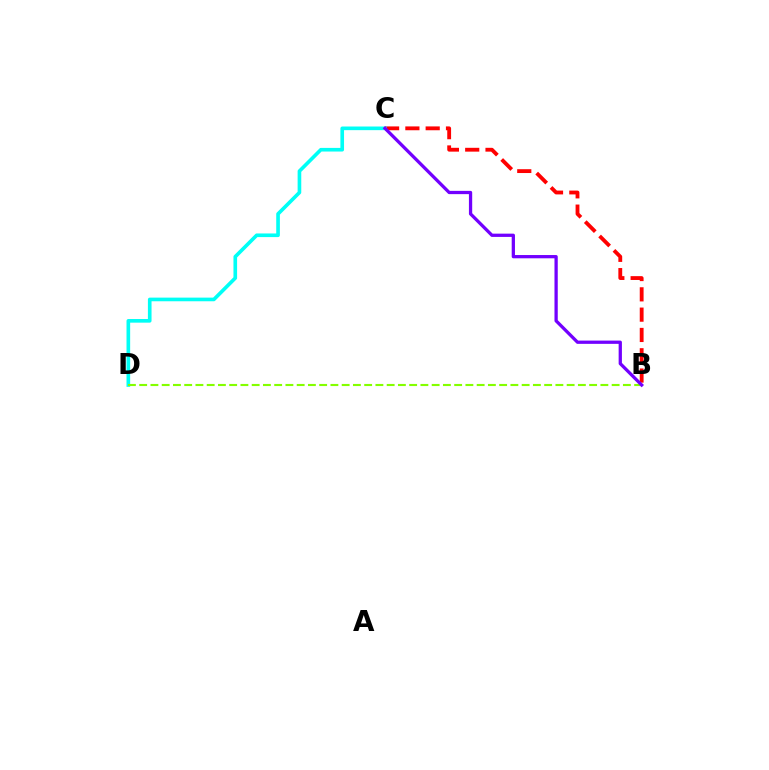{('B', 'C'): [{'color': '#ff0000', 'line_style': 'dashed', 'thickness': 2.76}, {'color': '#7200ff', 'line_style': 'solid', 'thickness': 2.35}], ('C', 'D'): [{'color': '#00fff6', 'line_style': 'solid', 'thickness': 2.62}], ('B', 'D'): [{'color': '#84ff00', 'line_style': 'dashed', 'thickness': 1.53}]}